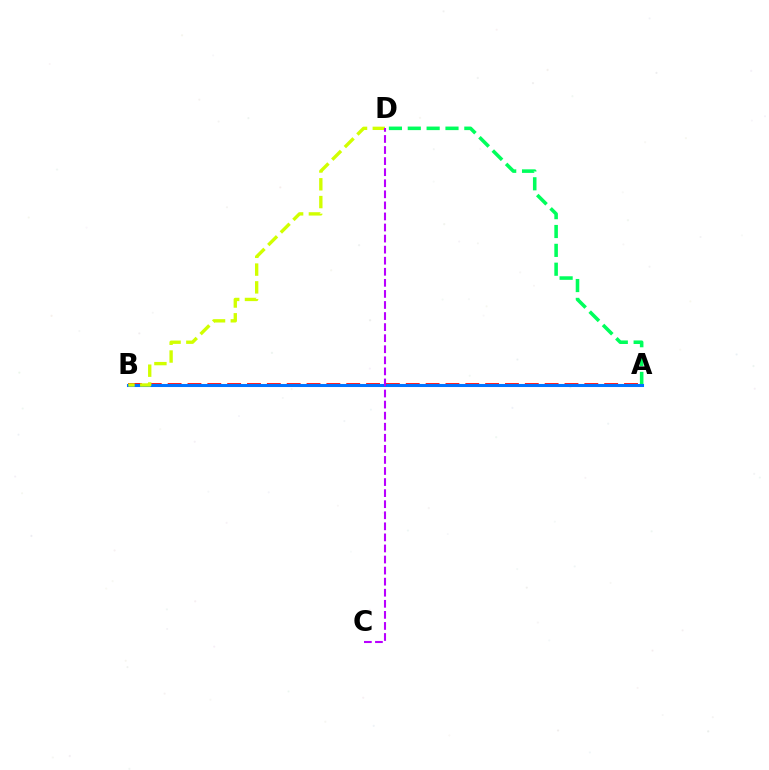{('A', 'B'): [{'color': '#ff0000', 'line_style': 'dashed', 'thickness': 2.7}, {'color': '#0074ff', 'line_style': 'solid', 'thickness': 2.2}], ('A', 'D'): [{'color': '#00ff5c', 'line_style': 'dashed', 'thickness': 2.56}], ('B', 'D'): [{'color': '#d1ff00', 'line_style': 'dashed', 'thickness': 2.41}], ('C', 'D'): [{'color': '#b900ff', 'line_style': 'dashed', 'thickness': 1.5}]}